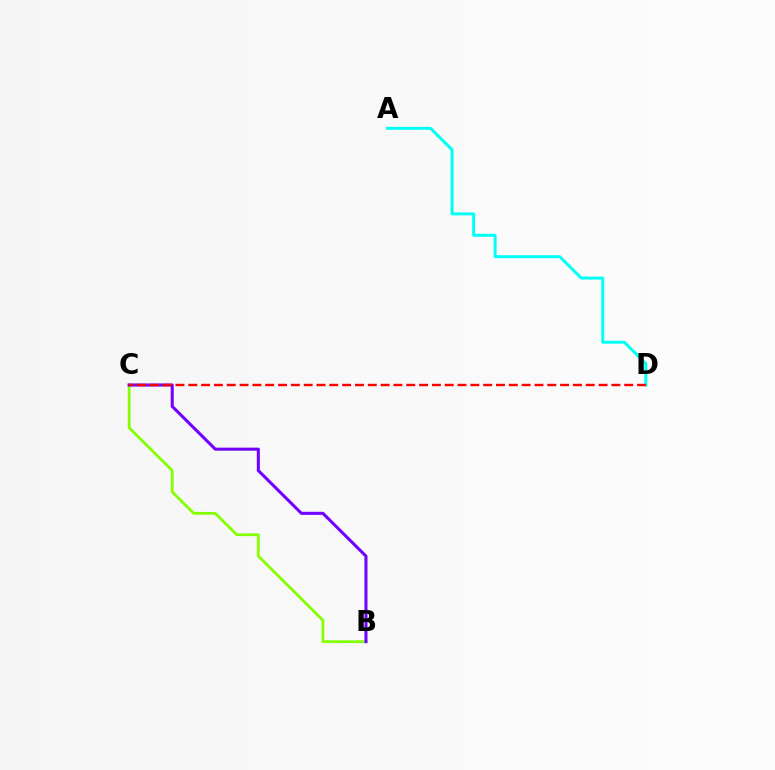{('B', 'C'): [{'color': '#84ff00', 'line_style': 'solid', 'thickness': 2.0}, {'color': '#7200ff', 'line_style': 'solid', 'thickness': 2.2}], ('A', 'D'): [{'color': '#00fff6', 'line_style': 'solid', 'thickness': 2.13}], ('C', 'D'): [{'color': '#ff0000', 'line_style': 'dashed', 'thickness': 1.74}]}